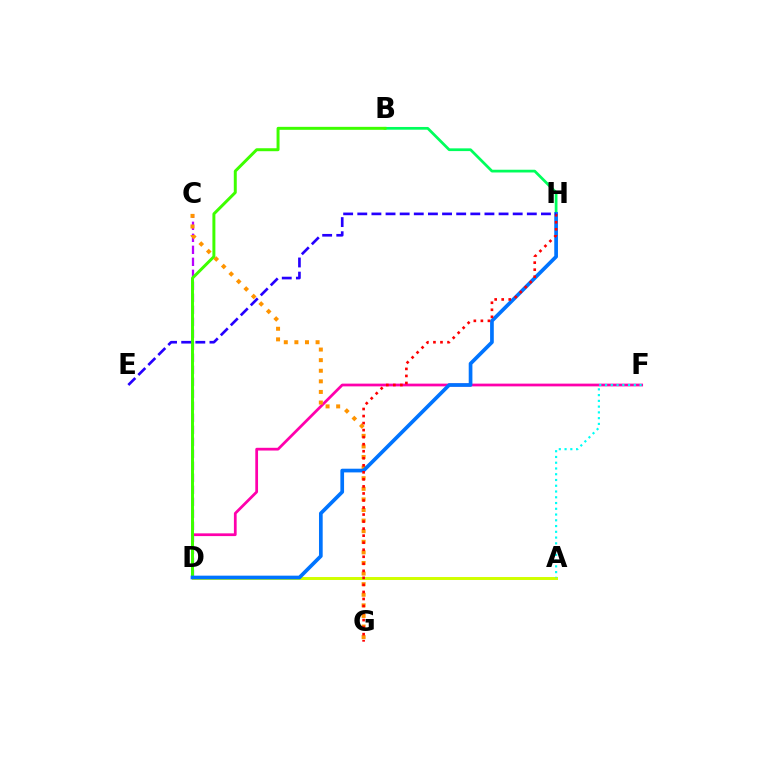{('C', 'D'): [{'color': '#b900ff', 'line_style': 'dashed', 'thickness': 1.63}], ('A', 'D'): [{'color': '#d1ff00', 'line_style': 'solid', 'thickness': 2.14}], ('B', 'H'): [{'color': '#00ff5c', 'line_style': 'solid', 'thickness': 1.97}], ('D', 'F'): [{'color': '#ff00ac', 'line_style': 'solid', 'thickness': 1.97}], ('B', 'D'): [{'color': '#3dff00', 'line_style': 'solid', 'thickness': 2.14}], ('C', 'G'): [{'color': '#ff9400', 'line_style': 'dotted', 'thickness': 2.88}], ('A', 'F'): [{'color': '#00fff6', 'line_style': 'dotted', 'thickness': 1.56}], ('D', 'H'): [{'color': '#0074ff', 'line_style': 'solid', 'thickness': 2.66}], ('G', 'H'): [{'color': '#ff0000', 'line_style': 'dotted', 'thickness': 1.91}], ('E', 'H'): [{'color': '#2500ff', 'line_style': 'dashed', 'thickness': 1.92}]}